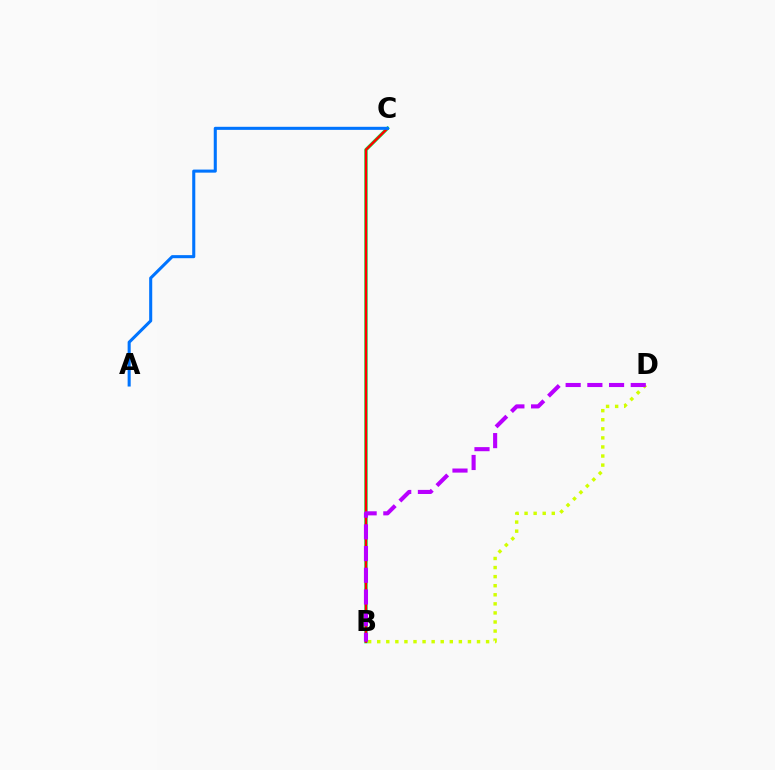{('B', 'C'): [{'color': '#00ff5c', 'line_style': 'solid', 'thickness': 2.47}, {'color': '#ff0000', 'line_style': 'solid', 'thickness': 1.73}], ('B', 'D'): [{'color': '#d1ff00', 'line_style': 'dotted', 'thickness': 2.47}, {'color': '#b900ff', 'line_style': 'dashed', 'thickness': 2.95}], ('A', 'C'): [{'color': '#0074ff', 'line_style': 'solid', 'thickness': 2.21}]}